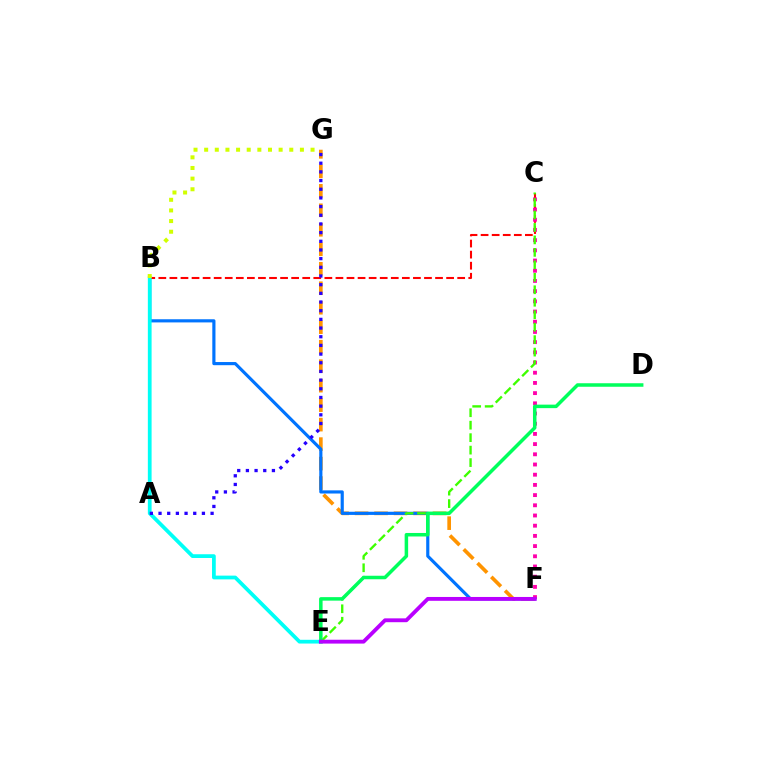{('F', 'G'): [{'color': '#ff9400', 'line_style': 'dashed', 'thickness': 2.65}], ('B', 'F'): [{'color': '#0074ff', 'line_style': 'solid', 'thickness': 2.27}], ('B', 'C'): [{'color': '#ff0000', 'line_style': 'dashed', 'thickness': 1.5}], ('B', 'E'): [{'color': '#00fff6', 'line_style': 'solid', 'thickness': 2.7}], ('A', 'G'): [{'color': '#2500ff', 'line_style': 'dotted', 'thickness': 2.36}], ('B', 'G'): [{'color': '#d1ff00', 'line_style': 'dotted', 'thickness': 2.89}], ('C', 'F'): [{'color': '#ff00ac', 'line_style': 'dotted', 'thickness': 2.77}], ('C', 'E'): [{'color': '#3dff00', 'line_style': 'dashed', 'thickness': 1.69}], ('D', 'E'): [{'color': '#00ff5c', 'line_style': 'solid', 'thickness': 2.52}], ('E', 'F'): [{'color': '#b900ff', 'line_style': 'solid', 'thickness': 2.77}]}